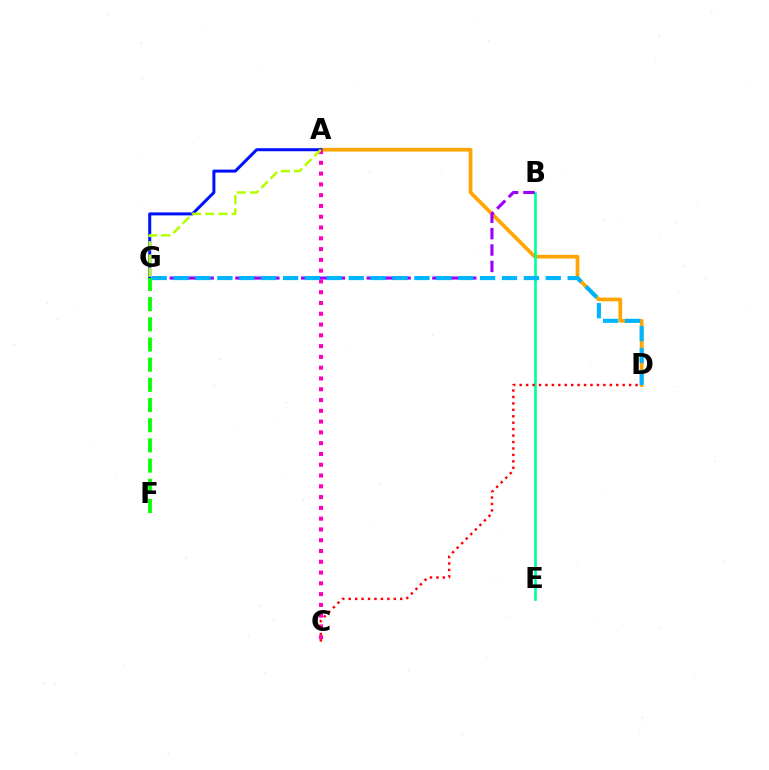{('A', 'D'): [{'color': '#ffa500', 'line_style': 'solid', 'thickness': 2.67}], ('A', 'G'): [{'color': '#0010ff', 'line_style': 'solid', 'thickness': 2.16}, {'color': '#b3ff00', 'line_style': 'dashed', 'thickness': 1.8}], ('B', 'E'): [{'color': '#00ff9d', 'line_style': 'solid', 'thickness': 1.92}], ('B', 'G'): [{'color': '#9b00ff', 'line_style': 'dashed', 'thickness': 2.23}], ('A', 'C'): [{'color': '#ff00bd', 'line_style': 'dotted', 'thickness': 2.93}], ('F', 'G'): [{'color': '#08ff00', 'line_style': 'dashed', 'thickness': 2.74}], ('C', 'D'): [{'color': '#ff0000', 'line_style': 'dotted', 'thickness': 1.75}], ('D', 'G'): [{'color': '#00b5ff', 'line_style': 'dashed', 'thickness': 2.97}]}